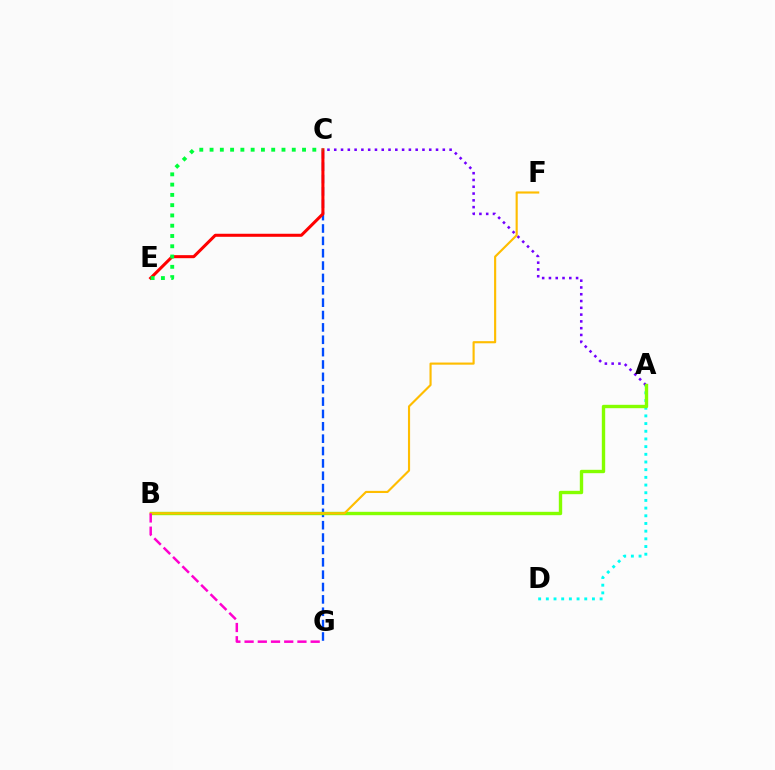{('C', 'G'): [{'color': '#004bff', 'line_style': 'dashed', 'thickness': 1.68}], ('C', 'E'): [{'color': '#ff0000', 'line_style': 'solid', 'thickness': 2.19}, {'color': '#00ff39', 'line_style': 'dotted', 'thickness': 2.79}], ('A', 'D'): [{'color': '#00fff6', 'line_style': 'dotted', 'thickness': 2.09}], ('A', 'C'): [{'color': '#7200ff', 'line_style': 'dotted', 'thickness': 1.84}], ('A', 'B'): [{'color': '#84ff00', 'line_style': 'solid', 'thickness': 2.43}], ('B', 'F'): [{'color': '#ffbd00', 'line_style': 'solid', 'thickness': 1.54}], ('B', 'G'): [{'color': '#ff00cf', 'line_style': 'dashed', 'thickness': 1.8}]}